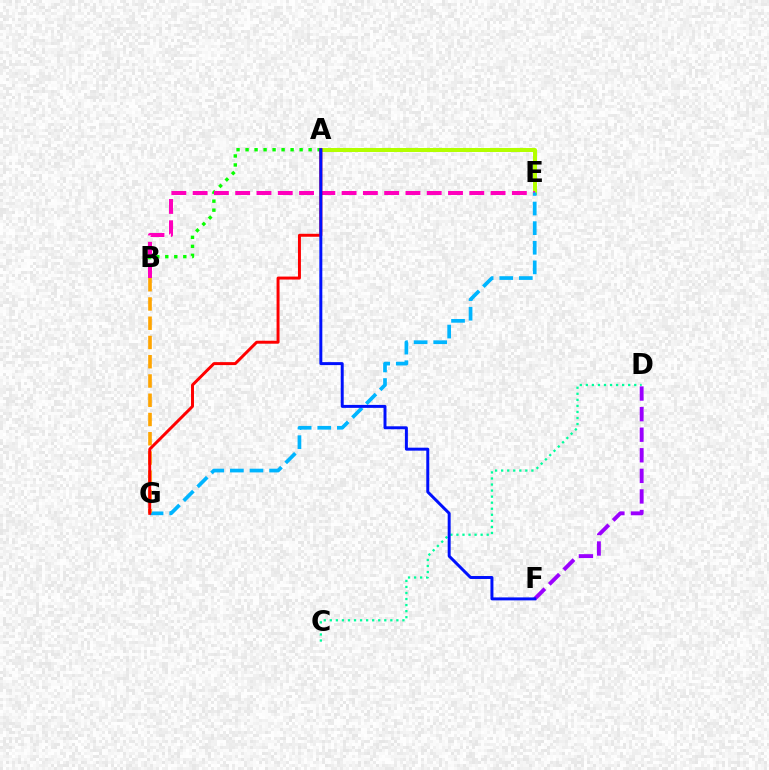{('A', 'E'): [{'color': '#b3ff00', 'line_style': 'solid', 'thickness': 2.88}], ('A', 'B'): [{'color': '#08ff00', 'line_style': 'dotted', 'thickness': 2.45}], ('C', 'D'): [{'color': '#00ff9d', 'line_style': 'dotted', 'thickness': 1.64}], ('B', 'E'): [{'color': '#ff00bd', 'line_style': 'dashed', 'thickness': 2.89}], ('E', 'G'): [{'color': '#00b5ff', 'line_style': 'dashed', 'thickness': 2.66}], ('D', 'F'): [{'color': '#9b00ff', 'line_style': 'dashed', 'thickness': 2.8}], ('B', 'G'): [{'color': '#ffa500', 'line_style': 'dashed', 'thickness': 2.62}], ('A', 'G'): [{'color': '#ff0000', 'line_style': 'solid', 'thickness': 2.13}], ('A', 'F'): [{'color': '#0010ff', 'line_style': 'solid', 'thickness': 2.13}]}